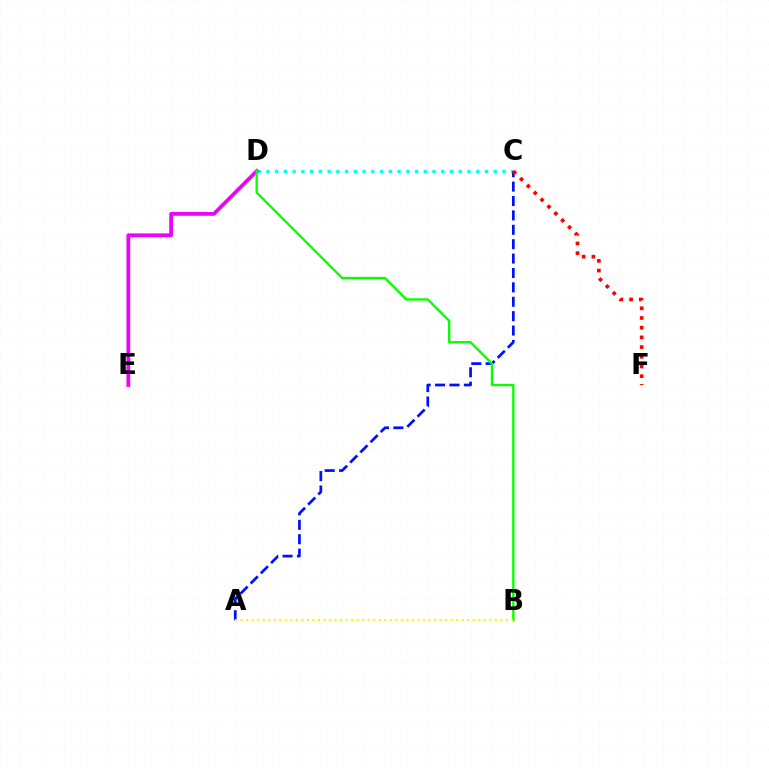{('C', 'D'): [{'color': '#00fff6', 'line_style': 'dotted', 'thickness': 2.38}], ('A', 'C'): [{'color': '#0010ff', 'line_style': 'dashed', 'thickness': 1.96}], ('C', 'F'): [{'color': '#ff0000', 'line_style': 'dotted', 'thickness': 2.64}], ('D', 'E'): [{'color': '#ee00ff', 'line_style': 'solid', 'thickness': 2.7}], ('B', 'D'): [{'color': '#08ff00', 'line_style': 'solid', 'thickness': 1.69}], ('A', 'B'): [{'color': '#fcf500', 'line_style': 'dotted', 'thickness': 1.5}]}